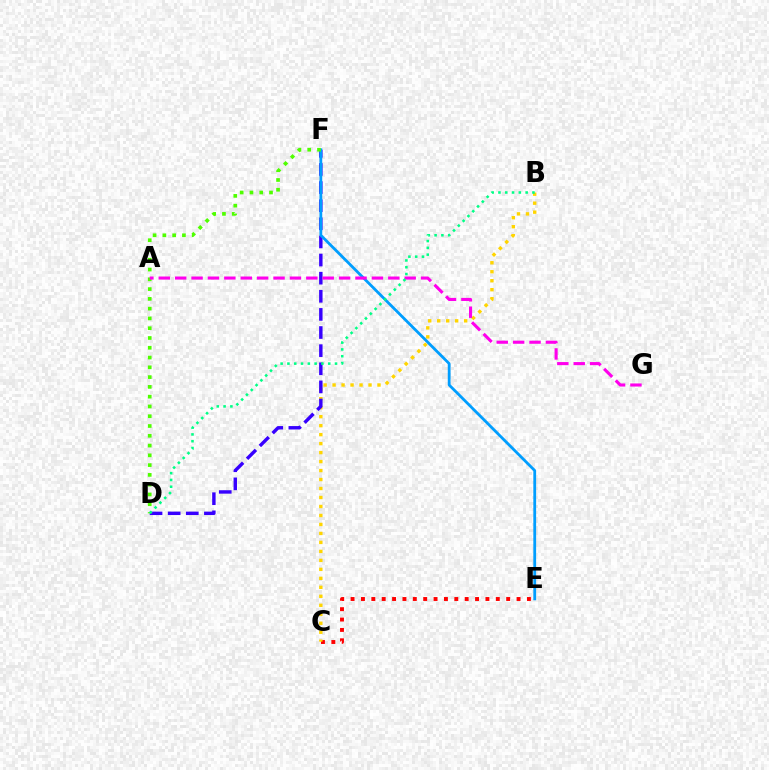{('C', 'E'): [{'color': '#ff0000', 'line_style': 'dotted', 'thickness': 2.82}], ('B', 'C'): [{'color': '#ffd500', 'line_style': 'dotted', 'thickness': 2.44}], ('D', 'F'): [{'color': '#3700ff', 'line_style': 'dashed', 'thickness': 2.46}, {'color': '#4fff00', 'line_style': 'dotted', 'thickness': 2.66}], ('E', 'F'): [{'color': '#009eff', 'line_style': 'solid', 'thickness': 2.01}], ('A', 'G'): [{'color': '#ff00ed', 'line_style': 'dashed', 'thickness': 2.23}], ('B', 'D'): [{'color': '#00ff86', 'line_style': 'dotted', 'thickness': 1.85}]}